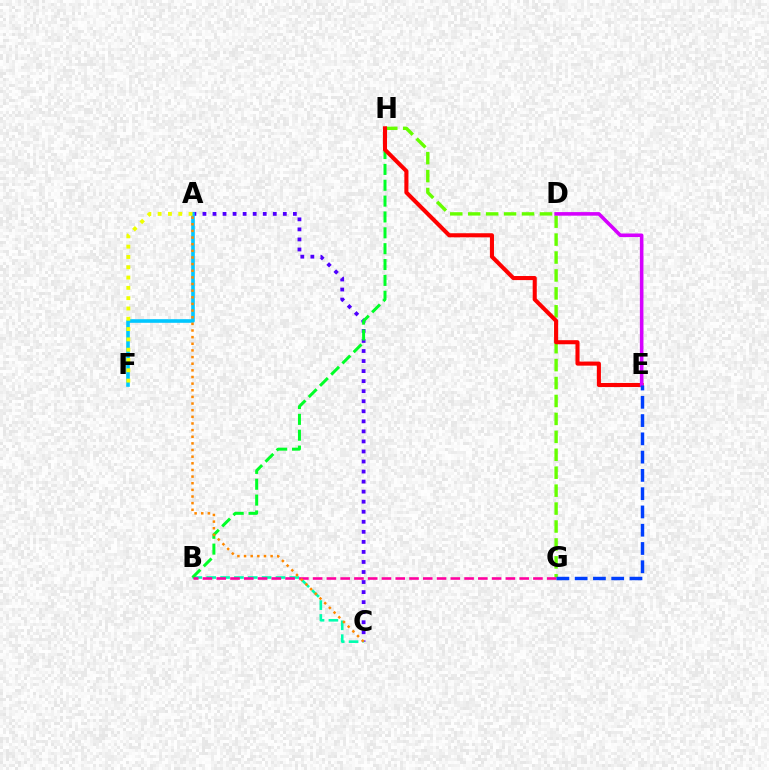{('A', 'C'): [{'color': '#4f00ff', 'line_style': 'dotted', 'thickness': 2.73}, {'color': '#ff8800', 'line_style': 'dotted', 'thickness': 1.8}], ('B', 'C'): [{'color': '#00ffaf', 'line_style': 'dashed', 'thickness': 1.88}], ('G', 'H'): [{'color': '#66ff00', 'line_style': 'dashed', 'thickness': 2.44}], ('A', 'F'): [{'color': '#00c7ff', 'line_style': 'solid', 'thickness': 2.6}, {'color': '#eeff00', 'line_style': 'dotted', 'thickness': 2.8}], ('B', 'H'): [{'color': '#00ff27', 'line_style': 'dashed', 'thickness': 2.15}], ('E', 'H'): [{'color': '#ff0000', 'line_style': 'solid', 'thickness': 2.94}], ('B', 'G'): [{'color': '#ff00a0', 'line_style': 'dashed', 'thickness': 1.87}], ('D', 'E'): [{'color': '#d600ff', 'line_style': 'solid', 'thickness': 2.57}], ('E', 'G'): [{'color': '#003fff', 'line_style': 'dashed', 'thickness': 2.48}]}